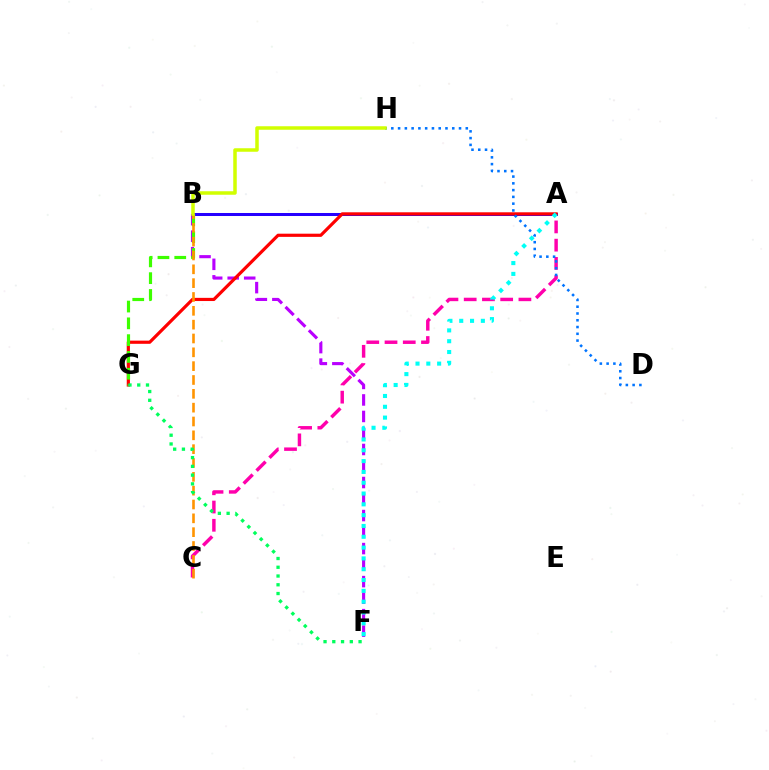{('A', 'C'): [{'color': '#ff00ac', 'line_style': 'dashed', 'thickness': 2.48}], ('A', 'B'): [{'color': '#2500ff', 'line_style': 'solid', 'thickness': 2.17}], ('B', 'F'): [{'color': '#b900ff', 'line_style': 'dashed', 'thickness': 2.24}], ('A', 'G'): [{'color': '#ff0000', 'line_style': 'solid', 'thickness': 2.29}], ('B', 'G'): [{'color': '#3dff00', 'line_style': 'dashed', 'thickness': 2.28}], ('B', 'C'): [{'color': '#ff9400', 'line_style': 'dashed', 'thickness': 1.88}], ('D', 'H'): [{'color': '#0074ff', 'line_style': 'dotted', 'thickness': 1.84}], ('B', 'H'): [{'color': '#d1ff00', 'line_style': 'solid', 'thickness': 2.53}], ('A', 'F'): [{'color': '#00fff6', 'line_style': 'dotted', 'thickness': 2.94}], ('F', 'G'): [{'color': '#00ff5c', 'line_style': 'dotted', 'thickness': 2.38}]}